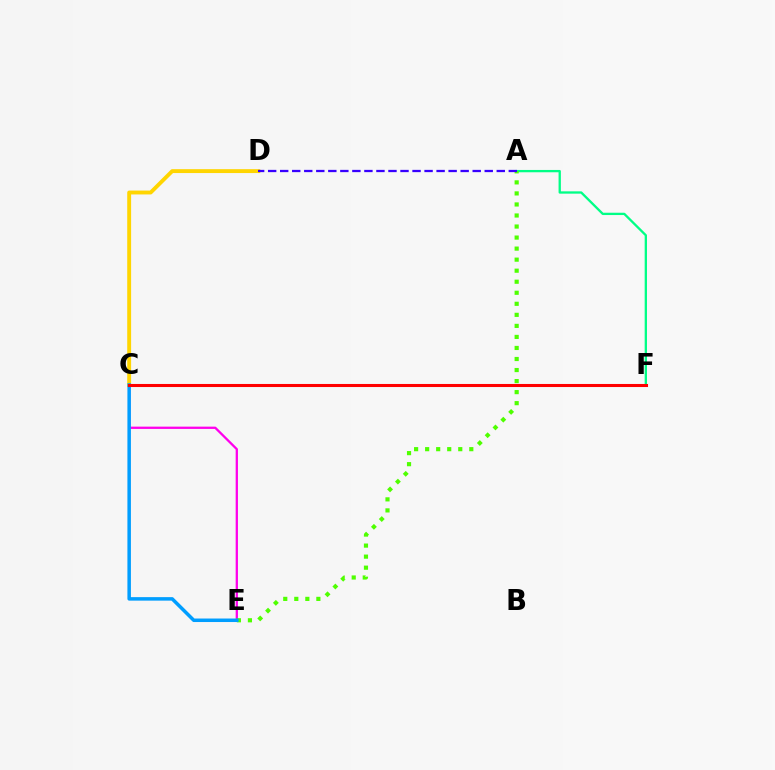{('C', 'E'): [{'color': '#ff00ed', 'line_style': 'solid', 'thickness': 1.65}, {'color': '#009eff', 'line_style': 'solid', 'thickness': 2.52}], ('A', 'F'): [{'color': '#00ff86', 'line_style': 'solid', 'thickness': 1.67}], ('C', 'D'): [{'color': '#ffd500', 'line_style': 'solid', 'thickness': 2.8}], ('A', 'E'): [{'color': '#4fff00', 'line_style': 'dotted', 'thickness': 3.0}], ('A', 'D'): [{'color': '#3700ff', 'line_style': 'dashed', 'thickness': 1.63}], ('C', 'F'): [{'color': '#ff0000', 'line_style': 'solid', 'thickness': 2.21}]}